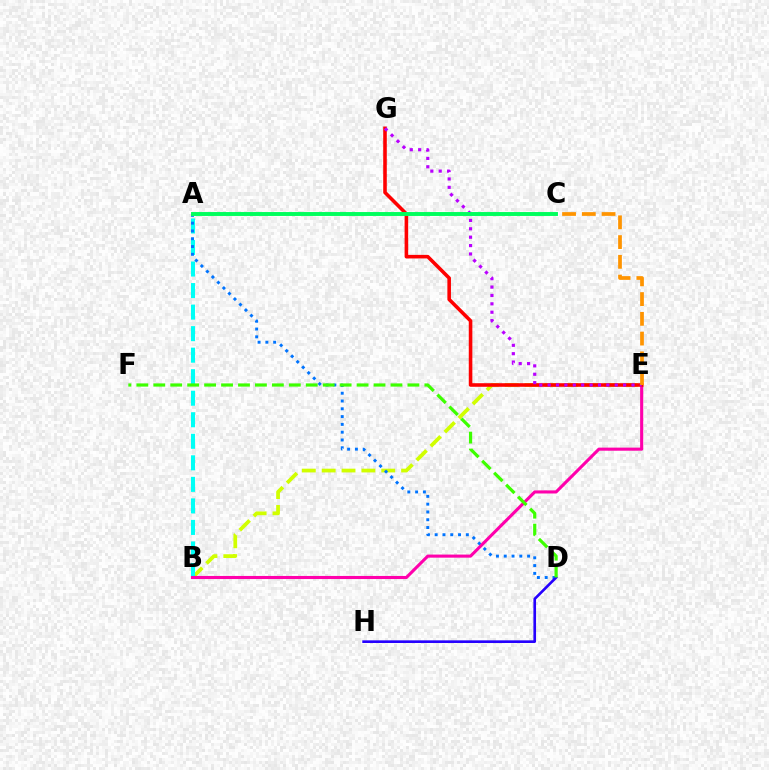{('B', 'E'): [{'color': '#d1ff00', 'line_style': 'dashed', 'thickness': 2.7}, {'color': '#ff00ac', 'line_style': 'solid', 'thickness': 2.23}], ('A', 'B'): [{'color': '#00fff6', 'line_style': 'dashed', 'thickness': 2.93}], ('A', 'D'): [{'color': '#0074ff', 'line_style': 'dotted', 'thickness': 2.12}], ('D', 'H'): [{'color': '#2500ff', 'line_style': 'solid', 'thickness': 1.9}], ('D', 'F'): [{'color': '#3dff00', 'line_style': 'dashed', 'thickness': 2.3}], ('E', 'G'): [{'color': '#ff0000', 'line_style': 'solid', 'thickness': 2.58}, {'color': '#b900ff', 'line_style': 'dotted', 'thickness': 2.28}], ('C', 'E'): [{'color': '#ff9400', 'line_style': 'dashed', 'thickness': 2.68}], ('A', 'C'): [{'color': '#00ff5c', 'line_style': 'solid', 'thickness': 2.82}]}